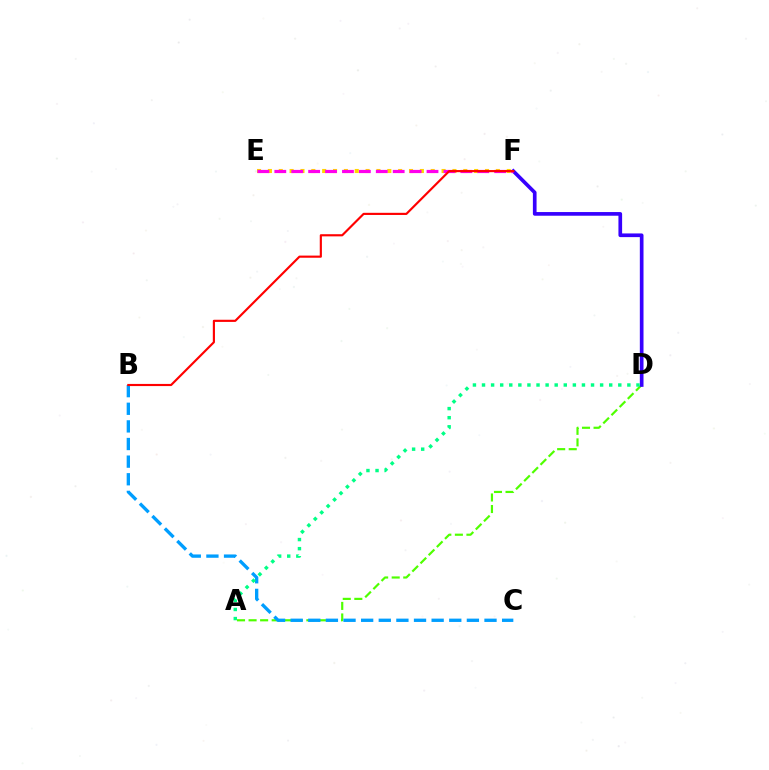{('E', 'F'): [{'color': '#ffd500', 'line_style': 'dotted', 'thickness': 2.95}, {'color': '#ff00ed', 'line_style': 'dashed', 'thickness': 2.3}], ('A', 'D'): [{'color': '#4fff00', 'line_style': 'dashed', 'thickness': 1.57}, {'color': '#00ff86', 'line_style': 'dotted', 'thickness': 2.47}], ('D', 'F'): [{'color': '#3700ff', 'line_style': 'solid', 'thickness': 2.65}], ('B', 'C'): [{'color': '#009eff', 'line_style': 'dashed', 'thickness': 2.39}], ('B', 'F'): [{'color': '#ff0000', 'line_style': 'solid', 'thickness': 1.55}]}